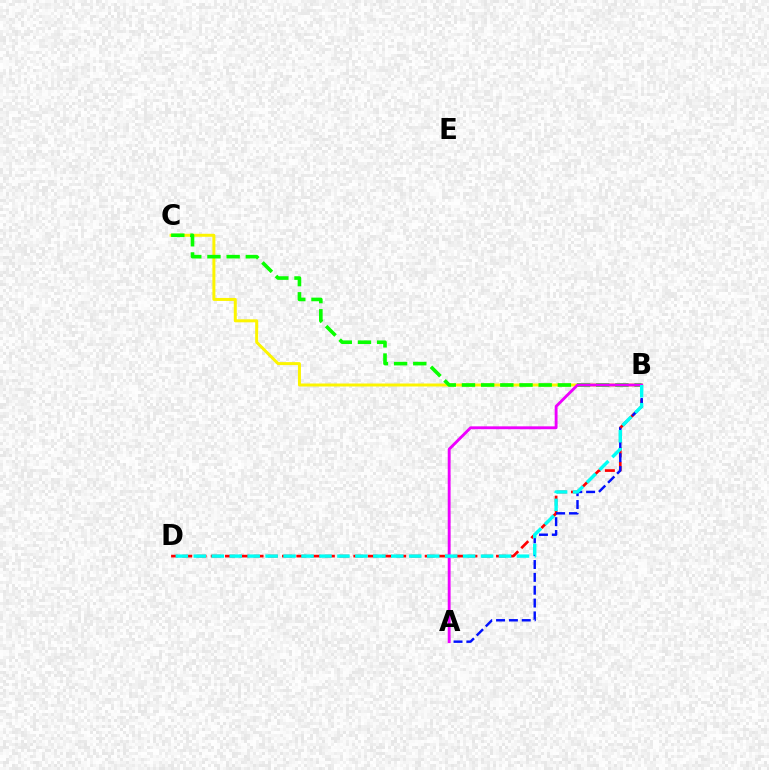{('B', 'D'): [{'color': '#ff0000', 'line_style': 'dashed', 'thickness': 1.94}, {'color': '#00fff6', 'line_style': 'dashed', 'thickness': 2.44}], ('A', 'B'): [{'color': '#0010ff', 'line_style': 'dashed', 'thickness': 1.75}, {'color': '#ee00ff', 'line_style': 'solid', 'thickness': 2.06}], ('B', 'C'): [{'color': '#fcf500', 'line_style': 'solid', 'thickness': 2.15}, {'color': '#08ff00', 'line_style': 'dashed', 'thickness': 2.61}]}